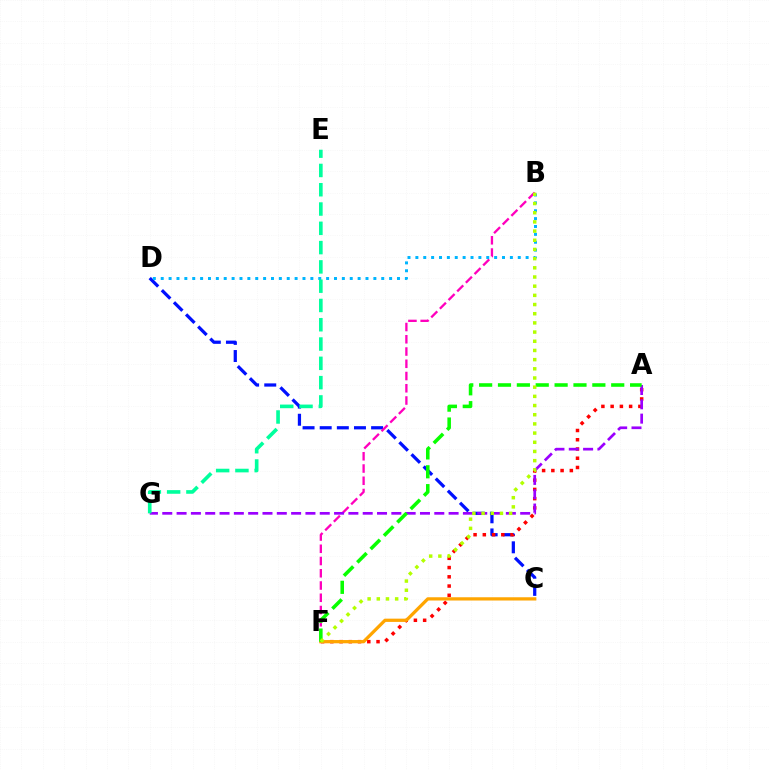{('C', 'D'): [{'color': '#0010ff', 'line_style': 'dashed', 'thickness': 2.33}], ('A', 'F'): [{'color': '#ff0000', 'line_style': 'dotted', 'thickness': 2.51}, {'color': '#08ff00', 'line_style': 'dashed', 'thickness': 2.56}], ('C', 'F'): [{'color': '#ffa500', 'line_style': 'solid', 'thickness': 2.34}], ('B', 'F'): [{'color': '#ff00bd', 'line_style': 'dashed', 'thickness': 1.66}, {'color': '#b3ff00', 'line_style': 'dotted', 'thickness': 2.49}], ('A', 'G'): [{'color': '#9b00ff', 'line_style': 'dashed', 'thickness': 1.94}], ('B', 'D'): [{'color': '#00b5ff', 'line_style': 'dotted', 'thickness': 2.14}], ('E', 'G'): [{'color': '#00ff9d', 'line_style': 'dashed', 'thickness': 2.62}]}